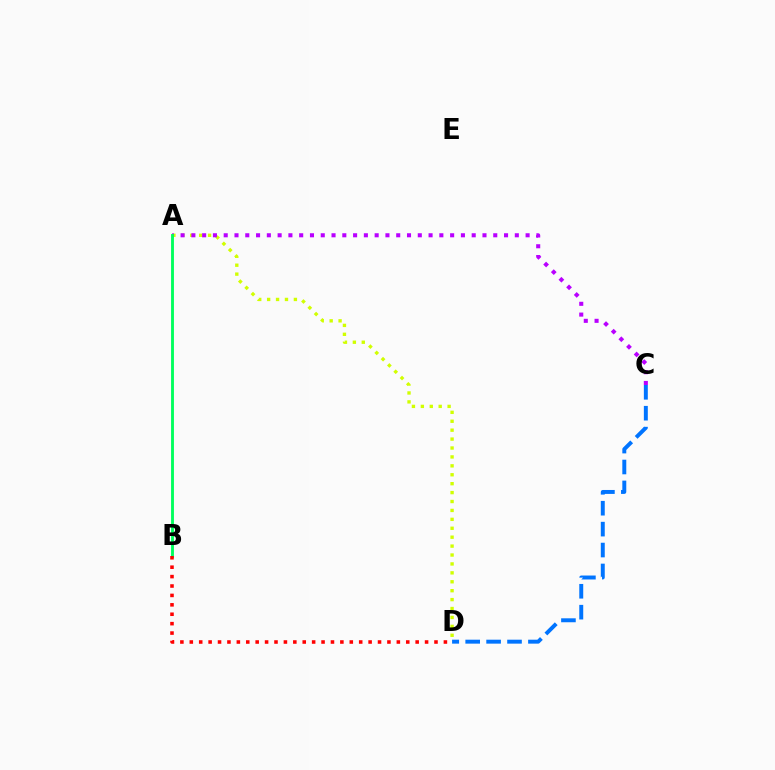{('A', 'D'): [{'color': '#d1ff00', 'line_style': 'dotted', 'thickness': 2.42}], ('C', 'D'): [{'color': '#0074ff', 'line_style': 'dashed', 'thickness': 2.84}], ('A', 'C'): [{'color': '#b900ff', 'line_style': 'dotted', 'thickness': 2.93}], ('A', 'B'): [{'color': '#00ff5c', 'line_style': 'solid', 'thickness': 2.06}], ('B', 'D'): [{'color': '#ff0000', 'line_style': 'dotted', 'thickness': 2.56}]}